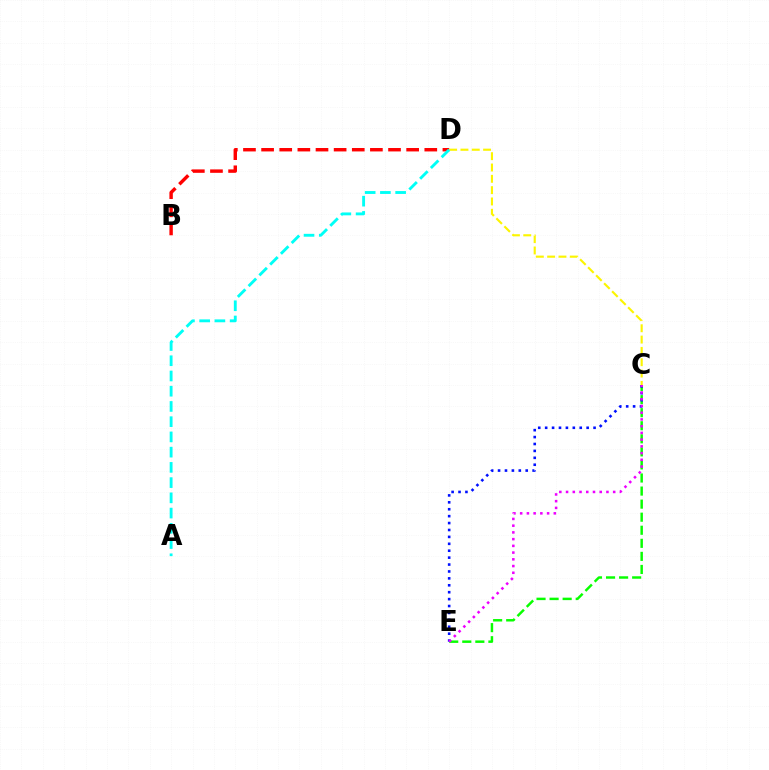{('B', 'D'): [{'color': '#ff0000', 'line_style': 'dashed', 'thickness': 2.46}], ('C', 'D'): [{'color': '#fcf500', 'line_style': 'dashed', 'thickness': 1.54}], ('C', 'E'): [{'color': '#08ff00', 'line_style': 'dashed', 'thickness': 1.77}, {'color': '#0010ff', 'line_style': 'dotted', 'thickness': 1.88}, {'color': '#ee00ff', 'line_style': 'dotted', 'thickness': 1.83}], ('A', 'D'): [{'color': '#00fff6', 'line_style': 'dashed', 'thickness': 2.07}]}